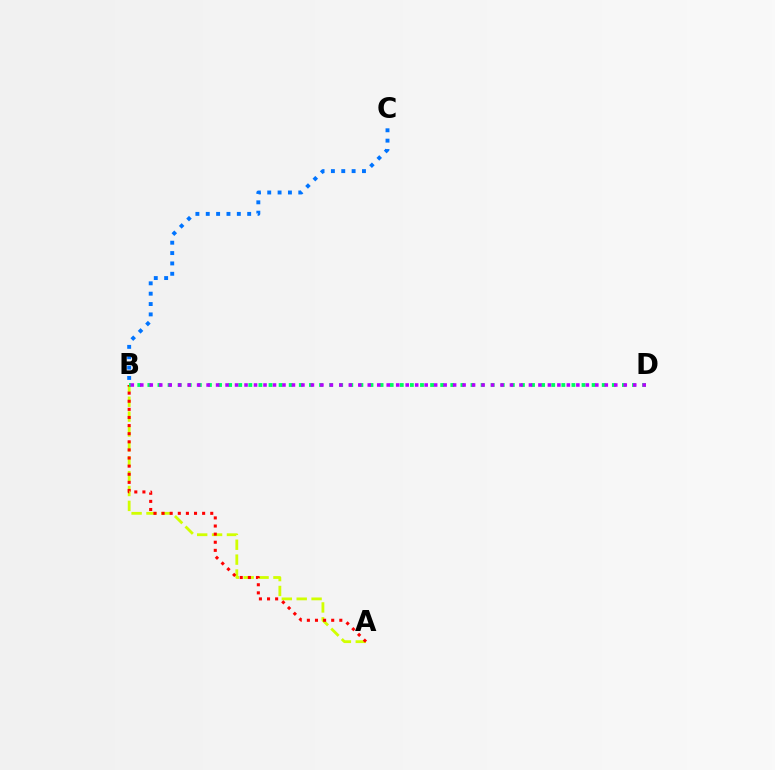{('A', 'B'): [{'color': '#d1ff00', 'line_style': 'dashed', 'thickness': 2.02}, {'color': '#ff0000', 'line_style': 'dotted', 'thickness': 2.2}], ('B', 'D'): [{'color': '#00ff5c', 'line_style': 'dotted', 'thickness': 2.74}, {'color': '#b900ff', 'line_style': 'dotted', 'thickness': 2.58}], ('B', 'C'): [{'color': '#0074ff', 'line_style': 'dotted', 'thickness': 2.81}]}